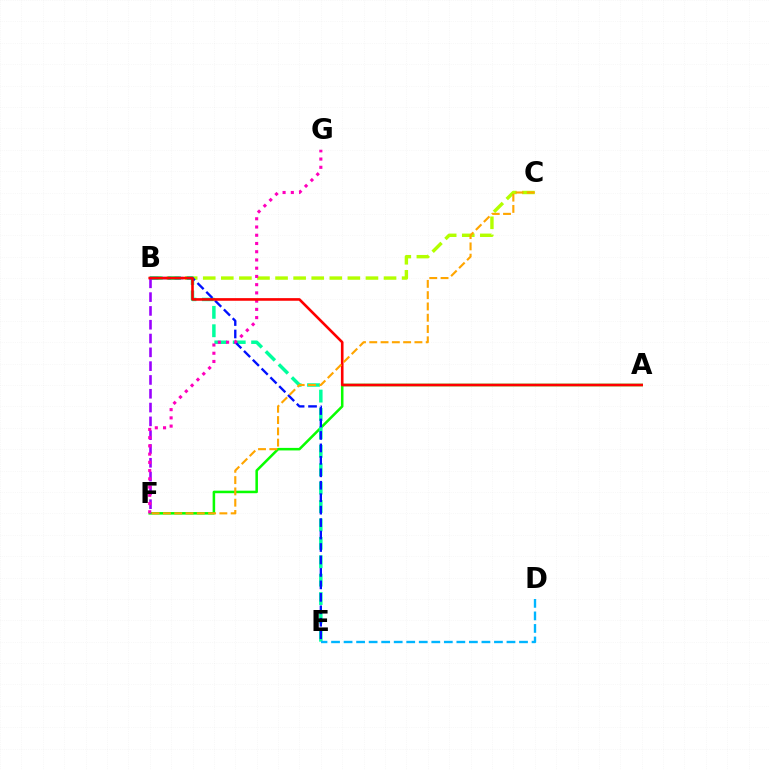{('A', 'F'): [{'color': '#08ff00', 'line_style': 'solid', 'thickness': 1.82}], ('B', 'C'): [{'color': '#b3ff00', 'line_style': 'dashed', 'thickness': 2.46}], ('B', 'E'): [{'color': '#00ff9d', 'line_style': 'dashed', 'thickness': 2.5}, {'color': '#0010ff', 'line_style': 'dashed', 'thickness': 1.69}], ('B', 'F'): [{'color': '#9b00ff', 'line_style': 'dashed', 'thickness': 1.88}], ('F', 'G'): [{'color': '#ff00bd', 'line_style': 'dotted', 'thickness': 2.24}], ('D', 'E'): [{'color': '#00b5ff', 'line_style': 'dashed', 'thickness': 1.7}], ('A', 'B'): [{'color': '#ff0000', 'line_style': 'solid', 'thickness': 1.89}], ('C', 'F'): [{'color': '#ffa500', 'line_style': 'dashed', 'thickness': 1.53}]}